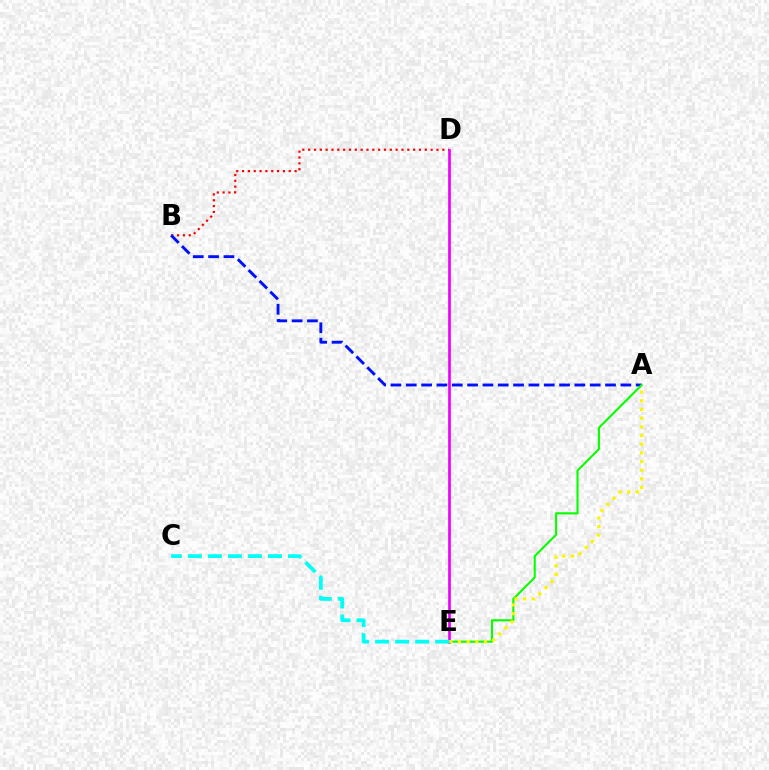{('B', 'D'): [{'color': '#ff0000', 'line_style': 'dotted', 'thickness': 1.58}], ('A', 'B'): [{'color': '#0010ff', 'line_style': 'dashed', 'thickness': 2.08}], ('A', 'E'): [{'color': '#08ff00', 'line_style': 'solid', 'thickness': 1.53}, {'color': '#fcf500', 'line_style': 'dotted', 'thickness': 2.36}], ('D', 'E'): [{'color': '#ee00ff', 'line_style': 'solid', 'thickness': 1.93}], ('C', 'E'): [{'color': '#00fff6', 'line_style': 'dashed', 'thickness': 2.72}]}